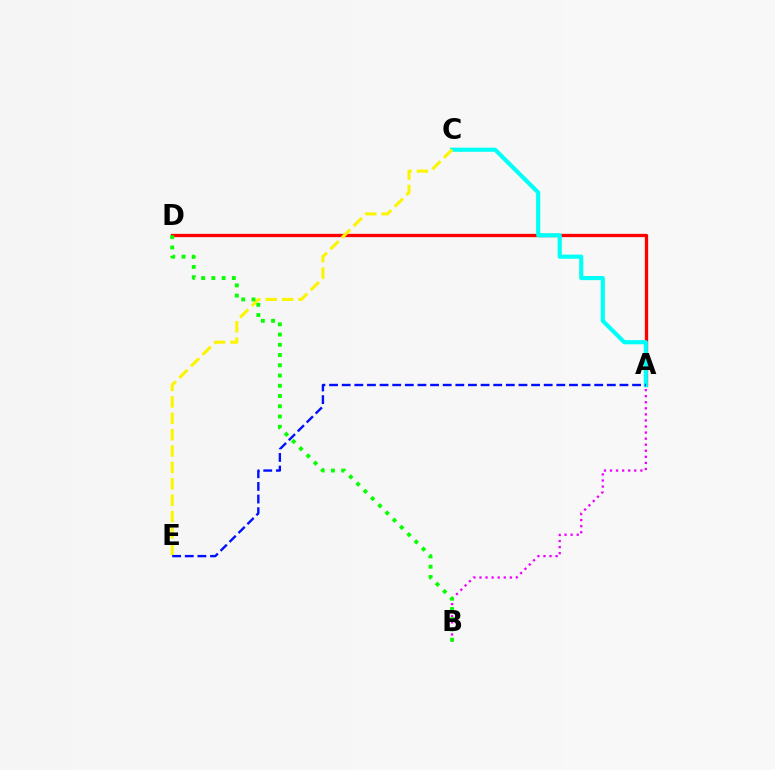{('A', 'D'): [{'color': '#ff0000', 'line_style': 'solid', 'thickness': 2.38}], ('A', 'B'): [{'color': '#ee00ff', 'line_style': 'dotted', 'thickness': 1.65}], ('A', 'C'): [{'color': '#00fff6', 'line_style': 'solid', 'thickness': 2.99}], ('C', 'E'): [{'color': '#fcf500', 'line_style': 'dashed', 'thickness': 2.22}], ('B', 'D'): [{'color': '#08ff00', 'line_style': 'dotted', 'thickness': 2.78}], ('A', 'E'): [{'color': '#0010ff', 'line_style': 'dashed', 'thickness': 1.72}]}